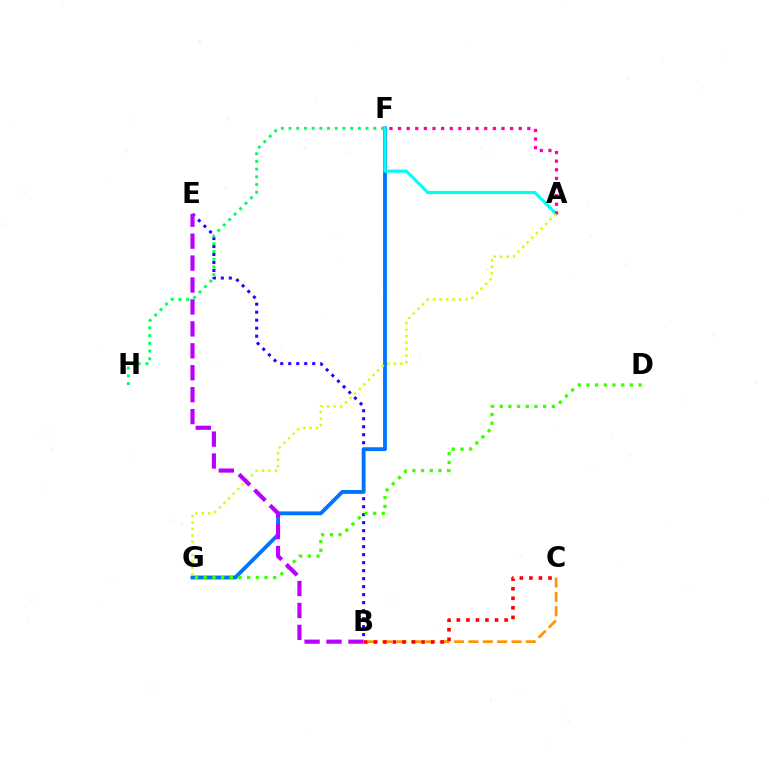{('B', 'E'): [{'color': '#2500ff', 'line_style': 'dotted', 'thickness': 2.17}, {'color': '#b900ff', 'line_style': 'dashed', 'thickness': 2.98}], ('B', 'C'): [{'color': '#ff9400', 'line_style': 'dashed', 'thickness': 1.95}, {'color': '#ff0000', 'line_style': 'dotted', 'thickness': 2.59}], ('F', 'G'): [{'color': '#0074ff', 'line_style': 'solid', 'thickness': 2.77}], ('A', 'F'): [{'color': '#00fff6', 'line_style': 'solid', 'thickness': 2.29}, {'color': '#ff00ac', 'line_style': 'dotted', 'thickness': 2.34}], ('D', 'G'): [{'color': '#3dff00', 'line_style': 'dotted', 'thickness': 2.36}], ('F', 'H'): [{'color': '#00ff5c', 'line_style': 'dotted', 'thickness': 2.09}], ('A', 'G'): [{'color': '#d1ff00', 'line_style': 'dotted', 'thickness': 1.76}]}